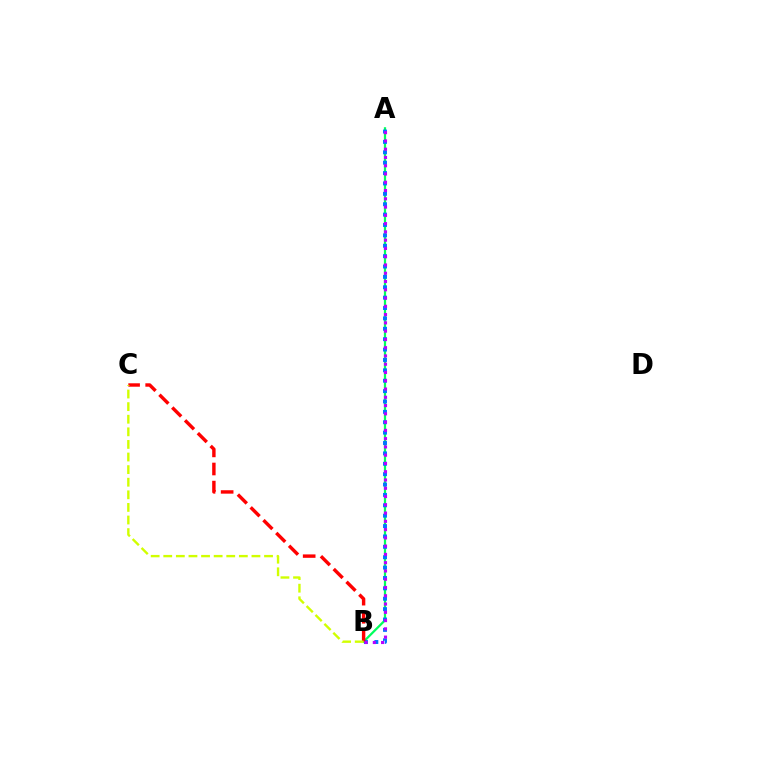{('A', 'B'): [{'color': '#00ff5c', 'line_style': 'solid', 'thickness': 1.61}, {'color': '#0074ff', 'line_style': 'dotted', 'thickness': 2.82}, {'color': '#b900ff', 'line_style': 'dotted', 'thickness': 2.25}], ('B', 'C'): [{'color': '#ff0000', 'line_style': 'dashed', 'thickness': 2.46}, {'color': '#d1ff00', 'line_style': 'dashed', 'thickness': 1.71}]}